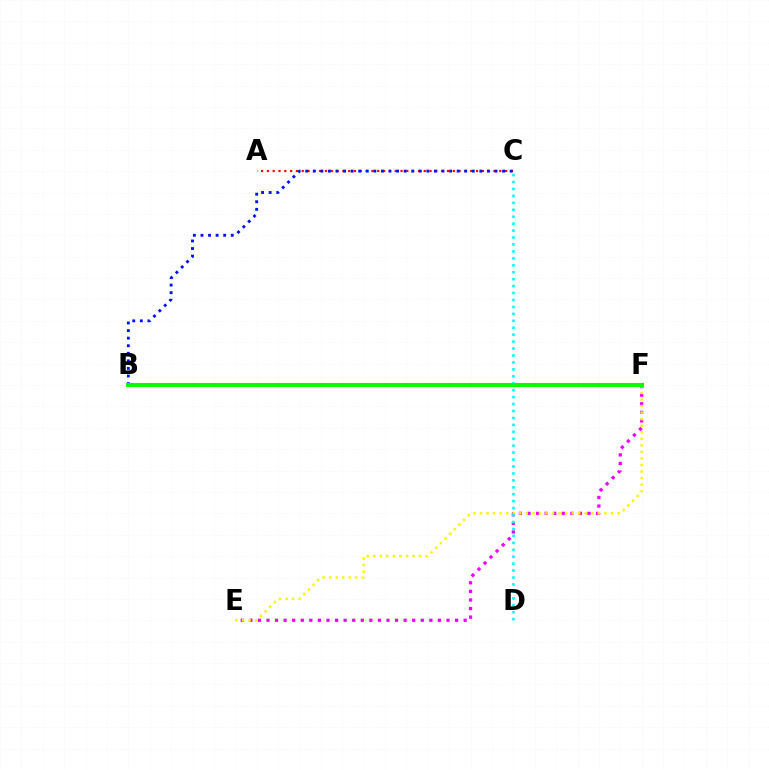{('E', 'F'): [{'color': '#ee00ff', 'line_style': 'dotted', 'thickness': 2.33}, {'color': '#fcf500', 'line_style': 'dotted', 'thickness': 1.78}], ('C', 'D'): [{'color': '#00fff6', 'line_style': 'dotted', 'thickness': 1.89}], ('A', 'C'): [{'color': '#ff0000', 'line_style': 'dotted', 'thickness': 1.58}], ('B', 'C'): [{'color': '#0010ff', 'line_style': 'dotted', 'thickness': 2.06}], ('B', 'F'): [{'color': '#08ff00', 'line_style': 'solid', 'thickness': 2.96}]}